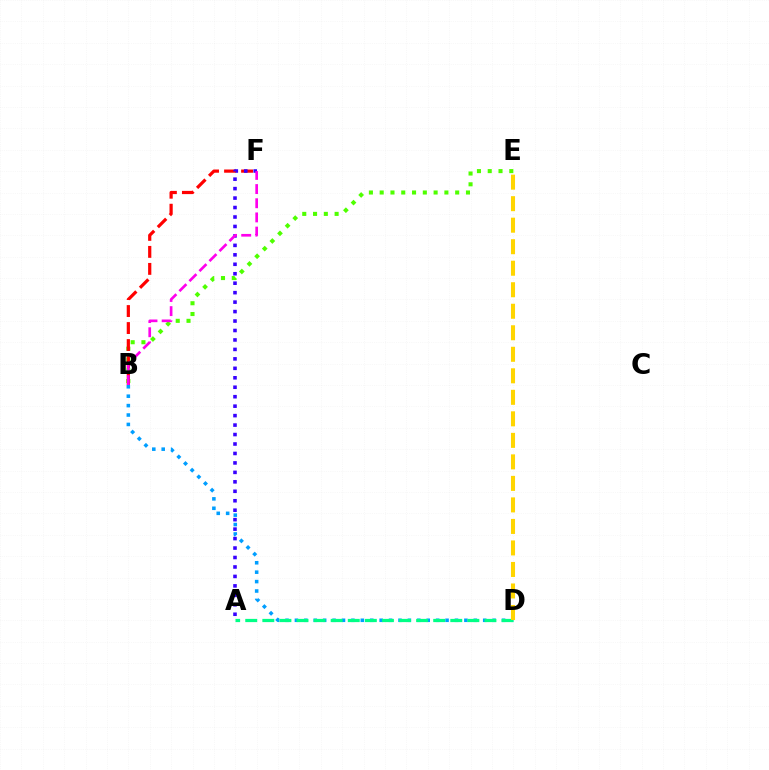{('B', 'E'): [{'color': '#4fff00', 'line_style': 'dotted', 'thickness': 2.93}], ('B', 'D'): [{'color': '#009eff', 'line_style': 'dotted', 'thickness': 2.56}], ('A', 'D'): [{'color': '#00ff86', 'line_style': 'dashed', 'thickness': 2.32}], ('B', 'F'): [{'color': '#ff0000', 'line_style': 'dashed', 'thickness': 2.31}, {'color': '#ff00ed', 'line_style': 'dashed', 'thickness': 1.92}], ('A', 'F'): [{'color': '#3700ff', 'line_style': 'dotted', 'thickness': 2.57}], ('D', 'E'): [{'color': '#ffd500', 'line_style': 'dashed', 'thickness': 2.92}]}